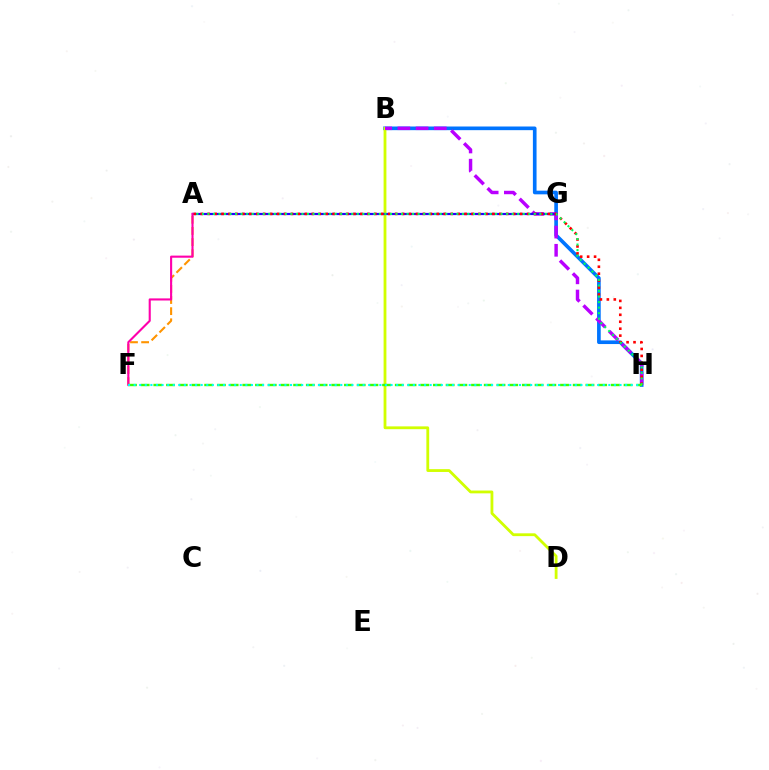{('B', 'H'): [{'color': '#0074ff', 'line_style': 'solid', 'thickness': 2.64}, {'color': '#b900ff', 'line_style': 'dashed', 'thickness': 2.47}], ('A', 'F'): [{'color': '#ff9400', 'line_style': 'dashed', 'thickness': 1.51}, {'color': '#ff00ac', 'line_style': 'solid', 'thickness': 1.52}], ('B', 'D'): [{'color': '#d1ff00', 'line_style': 'solid', 'thickness': 2.02}], ('A', 'G'): [{'color': '#2500ff', 'line_style': 'solid', 'thickness': 1.59}], ('A', 'H'): [{'color': '#ff0000', 'line_style': 'dotted', 'thickness': 1.89}, {'color': '#00ff5c', 'line_style': 'dotted', 'thickness': 1.5}], ('F', 'H'): [{'color': '#3dff00', 'line_style': 'dashed', 'thickness': 1.73}, {'color': '#00fff6', 'line_style': 'dotted', 'thickness': 1.52}]}